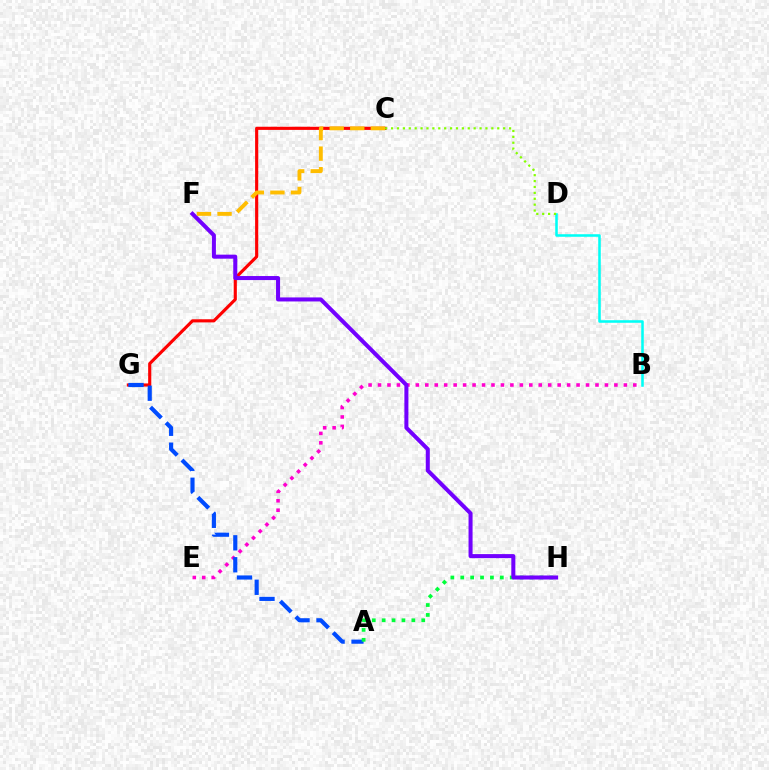{('C', 'G'): [{'color': '#ff0000', 'line_style': 'solid', 'thickness': 2.26}], ('B', 'E'): [{'color': '#ff00cf', 'line_style': 'dotted', 'thickness': 2.57}], ('B', 'D'): [{'color': '#00fff6', 'line_style': 'solid', 'thickness': 1.84}], ('A', 'G'): [{'color': '#004bff', 'line_style': 'dashed', 'thickness': 2.98}], ('A', 'H'): [{'color': '#00ff39', 'line_style': 'dotted', 'thickness': 2.69}], ('F', 'H'): [{'color': '#7200ff', 'line_style': 'solid', 'thickness': 2.9}], ('C', 'F'): [{'color': '#ffbd00', 'line_style': 'dashed', 'thickness': 2.79}], ('C', 'D'): [{'color': '#84ff00', 'line_style': 'dotted', 'thickness': 1.6}]}